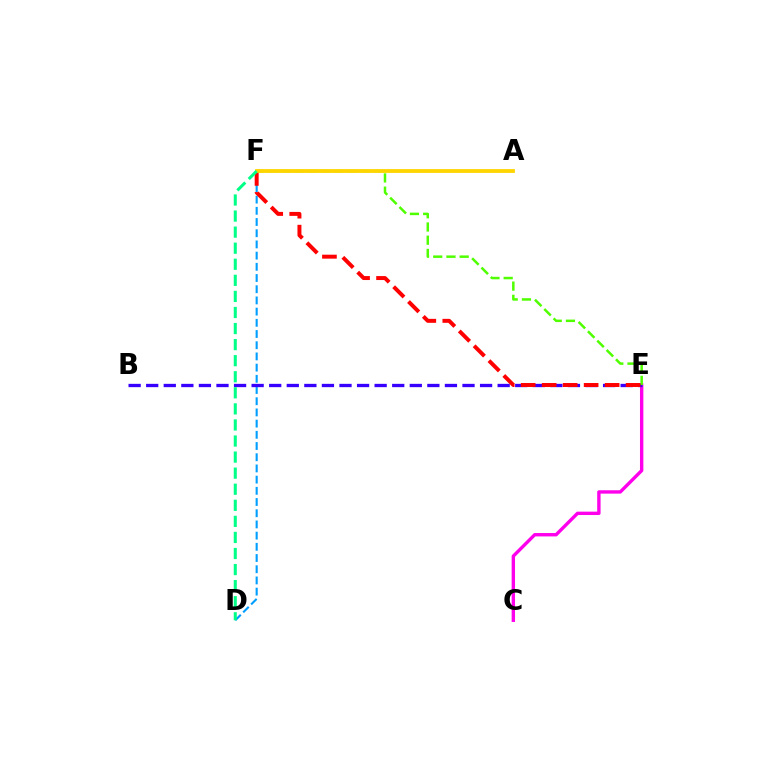{('C', 'E'): [{'color': '#ff00ed', 'line_style': 'solid', 'thickness': 2.43}], ('D', 'F'): [{'color': '#009eff', 'line_style': 'dashed', 'thickness': 1.52}, {'color': '#00ff86', 'line_style': 'dashed', 'thickness': 2.18}], ('B', 'E'): [{'color': '#3700ff', 'line_style': 'dashed', 'thickness': 2.39}], ('E', 'F'): [{'color': '#4fff00', 'line_style': 'dashed', 'thickness': 1.8}, {'color': '#ff0000', 'line_style': 'dashed', 'thickness': 2.85}], ('A', 'F'): [{'color': '#ffd500', 'line_style': 'solid', 'thickness': 2.74}]}